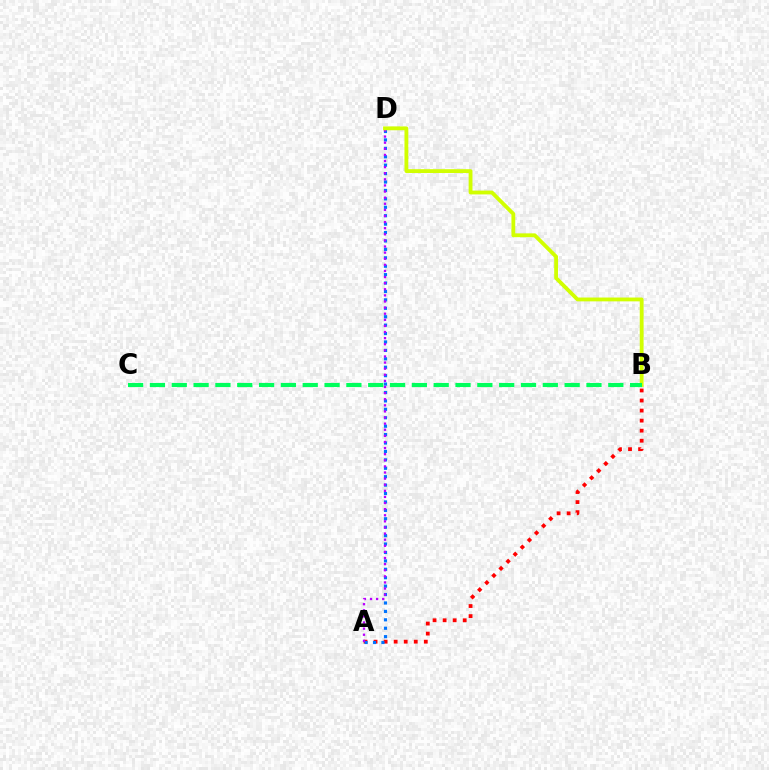{('A', 'B'): [{'color': '#ff0000', 'line_style': 'dotted', 'thickness': 2.73}], ('A', 'D'): [{'color': '#0074ff', 'line_style': 'dotted', 'thickness': 2.29}, {'color': '#b900ff', 'line_style': 'dotted', 'thickness': 1.66}], ('B', 'D'): [{'color': '#d1ff00', 'line_style': 'solid', 'thickness': 2.76}], ('B', 'C'): [{'color': '#00ff5c', 'line_style': 'dashed', 'thickness': 2.97}]}